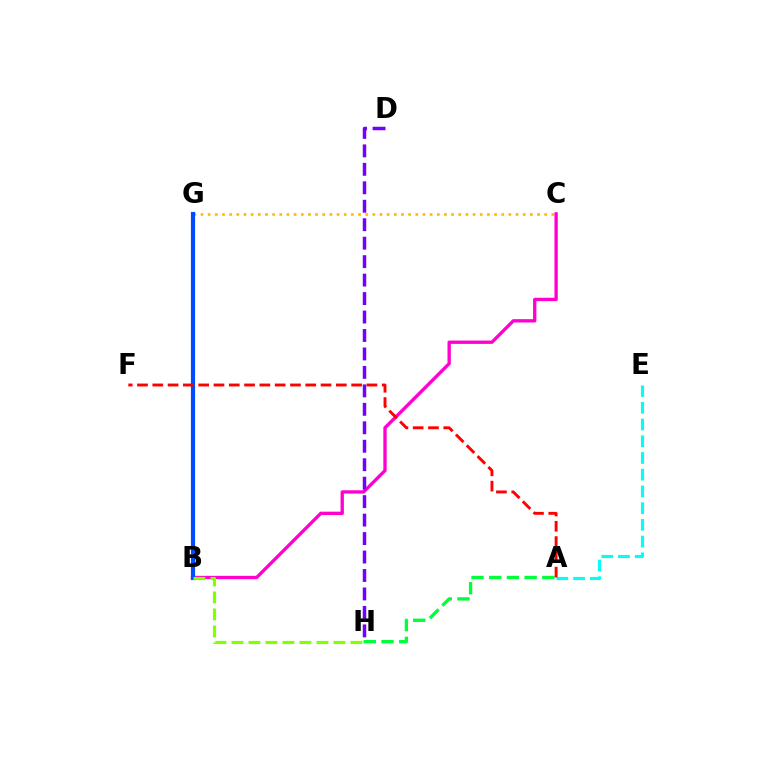{('A', 'E'): [{'color': '#00fff6', 'line_style': 'dashed', 'thickness': 2.27}], ('C', 'G'): [{'color': '#ffbd00', 'line_style': 'dotted', 'thickness': 1.95}], ('B', 'C'): [{'color': '#ff00cf', 'line_style': 'solid', 'thickness': 2.4}], ('B', 'G'): [{'color': '#004bff', 'line_style': 'solid', 'thickness': 3.0}], ('A', 'H'): [{'color': '#00ff39', 'line_style': 'dashed', 'thickness': 2.41}], ('D', 'H'): [{'color': '#7200ff', 'line_style': 'dashed', 'thickness': 2.51}], ('B', 'H'): [{'color': '#84ff00', 'line_style': 'dashed', 'thickness': 2.31}], ('A', 'F'): [{'color': '#ff0000', 'line_style': 'dashed', 'thickness': 2.08}]}